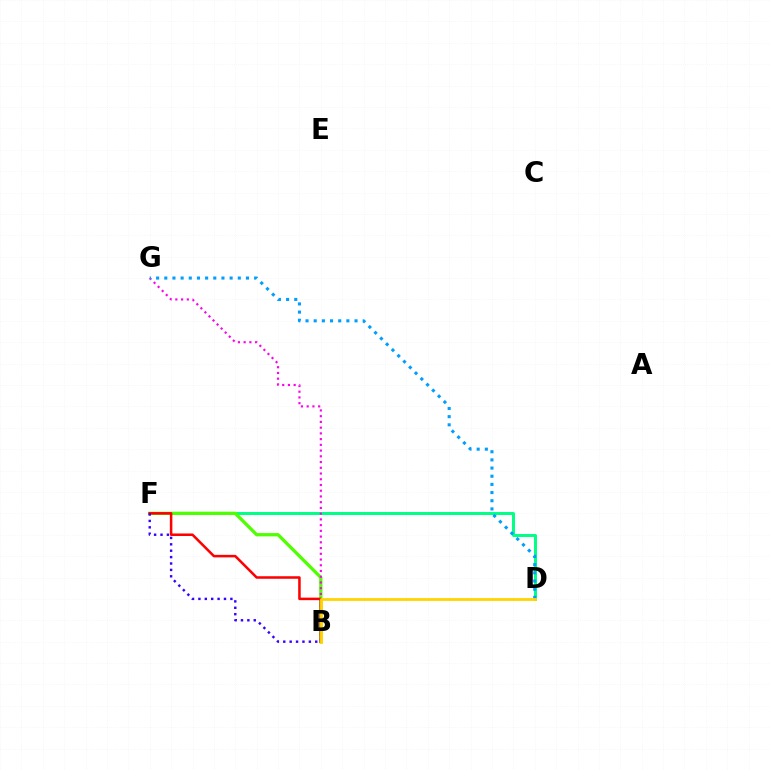{('D', 'F'): [{'color': '#00ff86', 'line_style': 'solid', 'thickness': 2.14}], ('B', 'F'): [{'color': '#4fff00', 'line_style': 'solid', 'thickness': 2.35}, {'color': '#ff0000', 'line_style': 'solid', 'thickness': 1.82}, {'color': '#3700ff', 'line_style': 'dotted', 'thickness': 1.74}], ('B', 'G'): [{'color': '#ff00ed', 'line_style': 'dotted', 'thickness': 1.56}], ('D', 'G'): [{'color': '#009eff', 'line_style': 'dotted', 'thickness': 2.22}], ('B', 'D'): [{'color': '#ffd500', 'line_style': 'solid', 'thickness': 2.03}]}